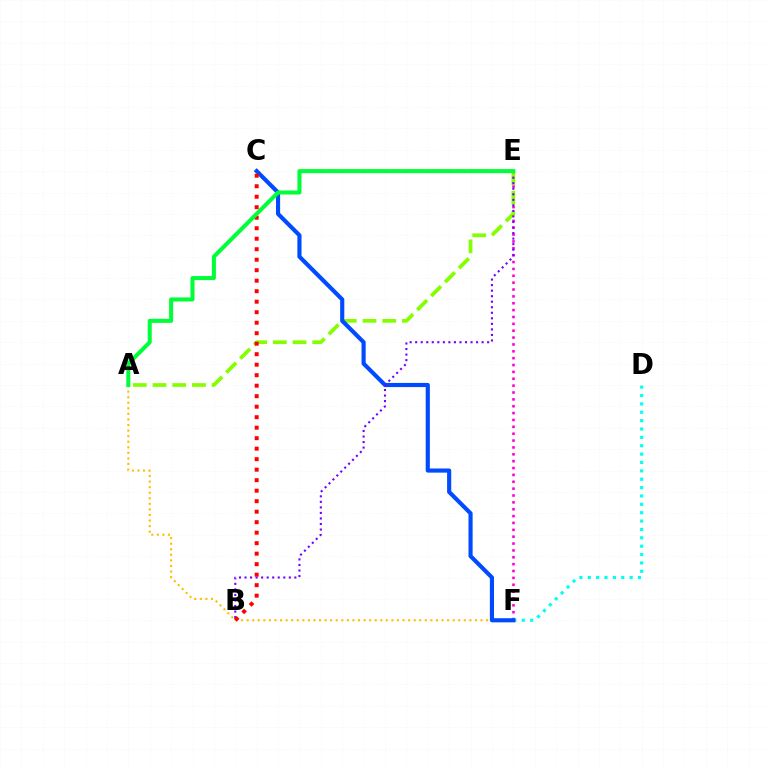{('E', 'F'): [{'color': '#ff00cf', 'line_style': 'dotted', 'thickness': 1.87}], ('D', 'F'): [{'color': '#00fff6', 'line_style': 'dotted', 'thickness': 2.27}], ('A', 'E'): [{'color': '#84ff00', 'line_style': 'dashed', 'thickness': 2.68}, {'color': '#00ff39', 'line_style': 'solid', 'thickness': 2.91}], ('A', 'F'): [{'color': '#ffbd00', 'line_style': 'dotted', 'thickness': 1.51}], ('C', 'F'): [{'color': '#004bff', 'line_style': 'solid', 'thickness': 2.98}], ('B', 'E'): [{'color': '#7200ff', 'line_style': 'dotted', 'thickness': 1.5}], ('B', 'C'): [{'color': '#ff0000', 'line_style': 'dotted', 'thickness': 2.85}]}